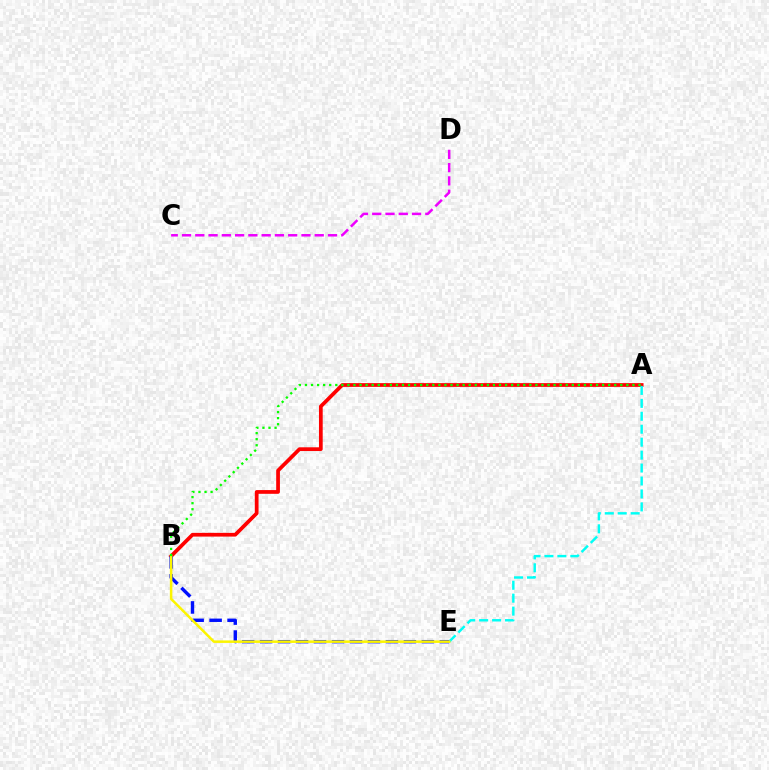{('C', 'D'): [{'color': '#ee00ff', 'line_style': 'dashed', 'thickness': 1.8}], ('A', 'B'): [{'color': '#ff0000', 'line_style': 'solid', 'thickness': 2.69}, {'color': '#08ff00', 'line_style': 'dotted', 'thickness': 1.65}], ('A', 'E'): [{'color': '#00fff6', 'line_style': 'dashed', 'thickness': 1.76}], ('B', 'E'): [{'color': '#0010ff', 'line_style': 'dashed', 'thickness': 2.44}, {'color': '#fcf500', 'line_style': 'solid', 'thickness': 1.8}]}